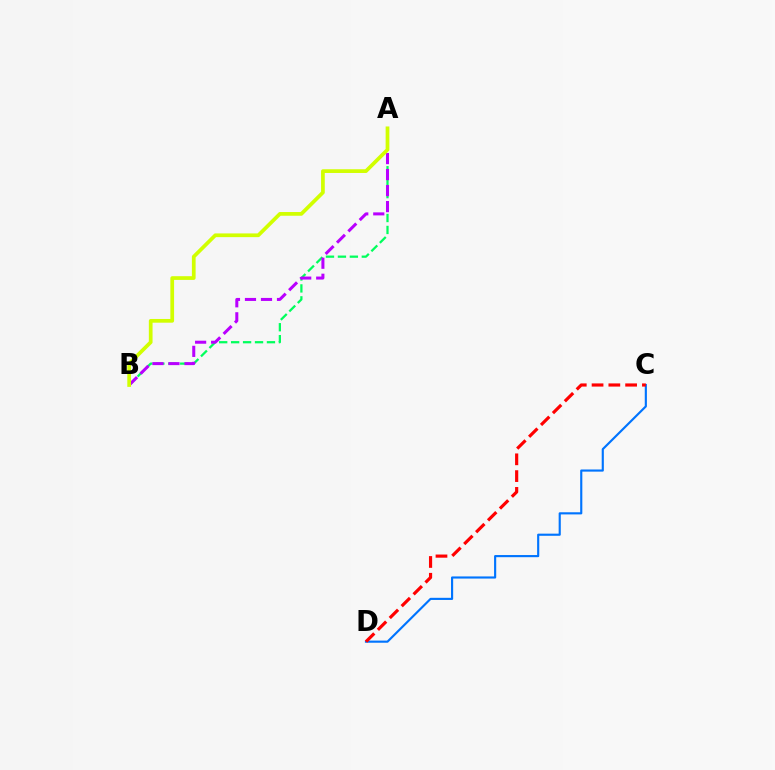{('A', 'B'): [{'color': '#00ff5c', 'line_style': 'dashed', 'thickness': 1.62}, {'color': '#b900ff', 'line_style': 'dashed', 'thickness': 2.18}, {'color': '#d1ff00', 'line_style': 'solid', 'thickness': 2.68}], ('C', 'D'): [{'color': '#0074ff', 'line_style': 'solid', 'thickness': 1.54}, {'color': '#ff0000', 'line_style': 'dashed', 'thickness': 2.28}]}